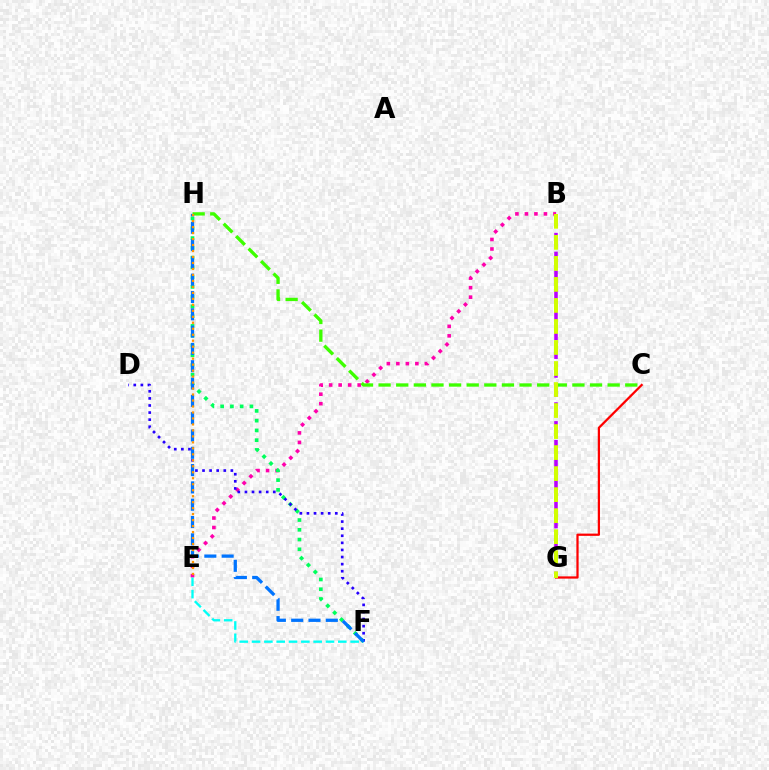{('B', 'E'): [{'color': '#ff00ac', 'line_style': 'dotted', 'thickness': 2.58}], ('C', 'G'): [{'color': '#ff0000', 'line_style': 'solid', 'thickness': 1.61}], ('B', 'G'): [{'color': '#b900ff', 'line_style': 'dashed', 'thickness': 2.56}, {'color': '#d1ff00', 'line_style': 'dashed', 'thickness': 2.86}], ('C', 'H'): [{'color': '#3dff00', 'line_style': 'dashed', 'thickness': 2.39}], ('F', 'H'): [{'color': '#00ff5c', 'line_style': 'dotted', 'thickness': 2.65}, {'color': '#0074ff', 'line_style': 'dashed', 'thickness': 2.35}], ('E', 'F'): [{'color': '#00fff6', 'line_style': 'dashed', 'thickness': 1.67}], ('D', 'F'): [{'color': '#2500ff', 'line_style': 'dotted', 'thickness': 1.93}], ('E', 'H'): [{'color': '#ff9400', 'line_style': 'dotted', 'thickness': 1.62}]}